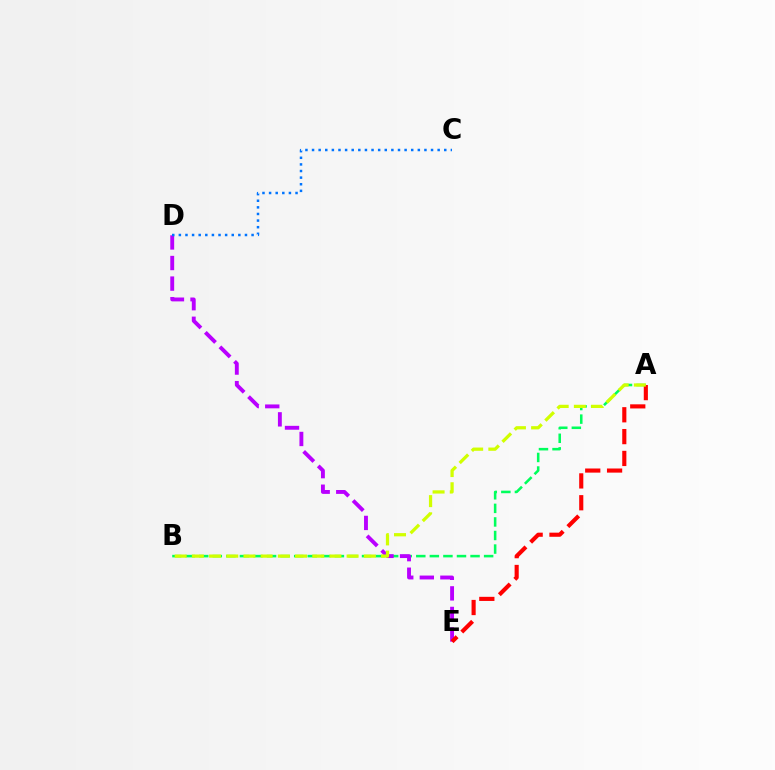{('A', 'B'): [{'color': '#00ff5c', 'line_style': 'dashed', 'thickness': 1.84}, {'color': '#d1ff00', 'line_style': 'dashed', 'thickness': 2.34}], ('D', 'E'): [{'color': '#b900ff', 'line_style': 'dashed', 'thickness': 2.79}], ('C', 'D'): [{'color': '#0074ff', 'line_style': 'dotted', 'thickness': 1.8}], ('A', 'E'): [{'color': '#ff0000', 'line_style': 'dashed', 'thickness': 2.97}]}